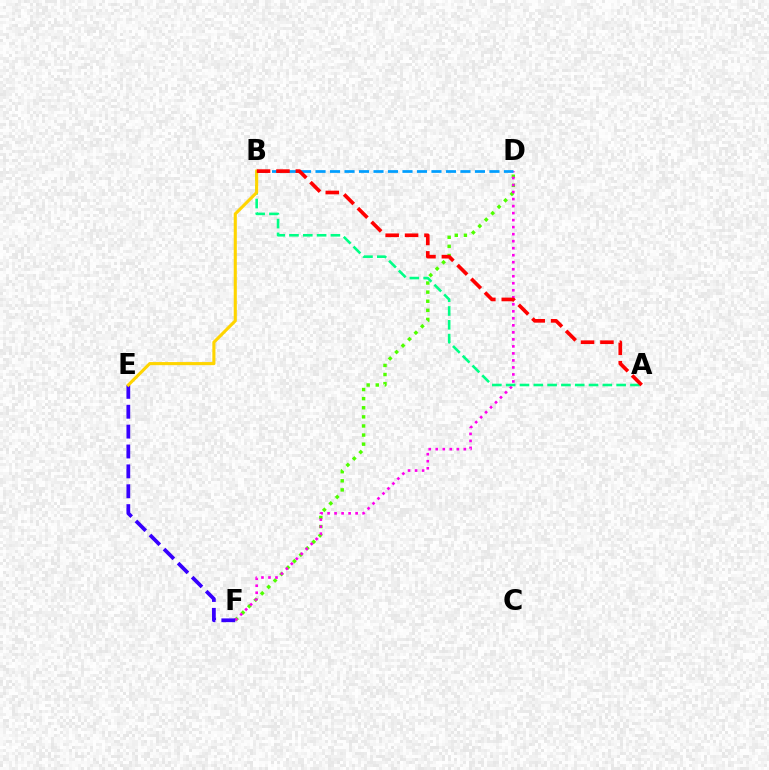{('D', 'F'): [{'color': '#4fff00', 'line_style': 'dotted', 'thickness': 2.47}, {'color': '#ff00ed', 'line_style': 'dotted', 'thickness': 1.91}], ('A', 'B'): [{'color': '#00ff86', 'line_style': 'dashed', 'thickness': 1.88}, {'color': '#ff0000', 'line_style': 'dashed', 'thickness': 2.64}], ('E', 'F'): [{'color': '#3700ff', 'line_style': 'dashed', 'thickness': 2.7}], ('B', 'E'): [{'color': '#ffd500', 'line_style': 'solid', 'thickness': 2.22}], ('B', 'D'): [{'color': '#009eff', 'line_style': 'dashed', 'thickness': 1.97}]}